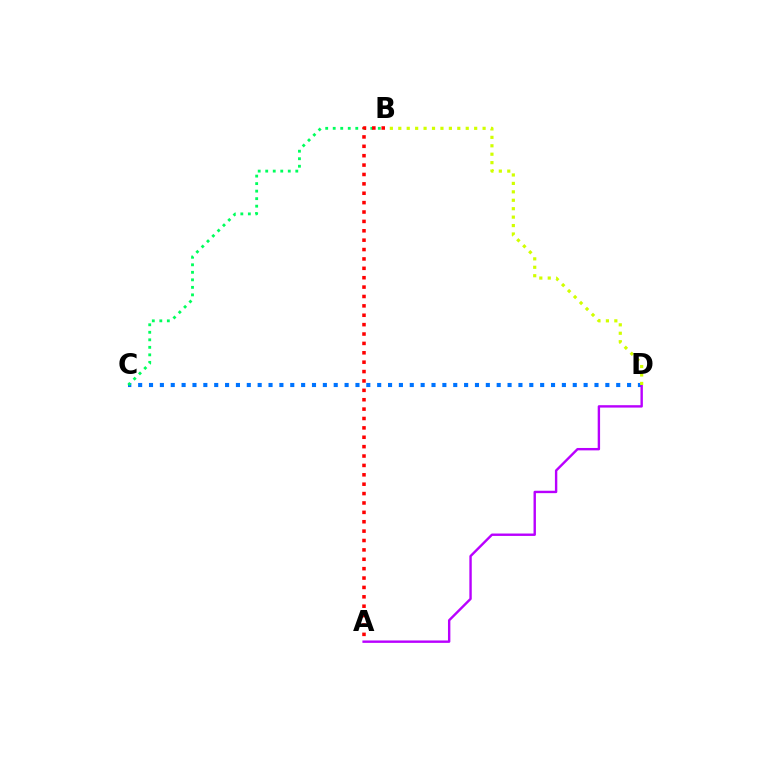{('C', 'D'): [{'color': '#0074ff', 'line_style': 'dotted', 'thickness': 2.95}], ('B', 'C'): [{'color': '#00ff5c', 'line_style': 'dotted', 'thickness': 2.04}], ('A', 'B'): [{'color': '#ff0000', 'line_style': 'dotted', 'thickness': 2.55}], ('A', 'D'): [{'color': '#b900ff', 'line_style': 'solid', 'thickness': 1.73}], ('B', 'D'): [{'color': '#d1ff00', 'line_style': 'dotted', 'thickness': 2.29}]}